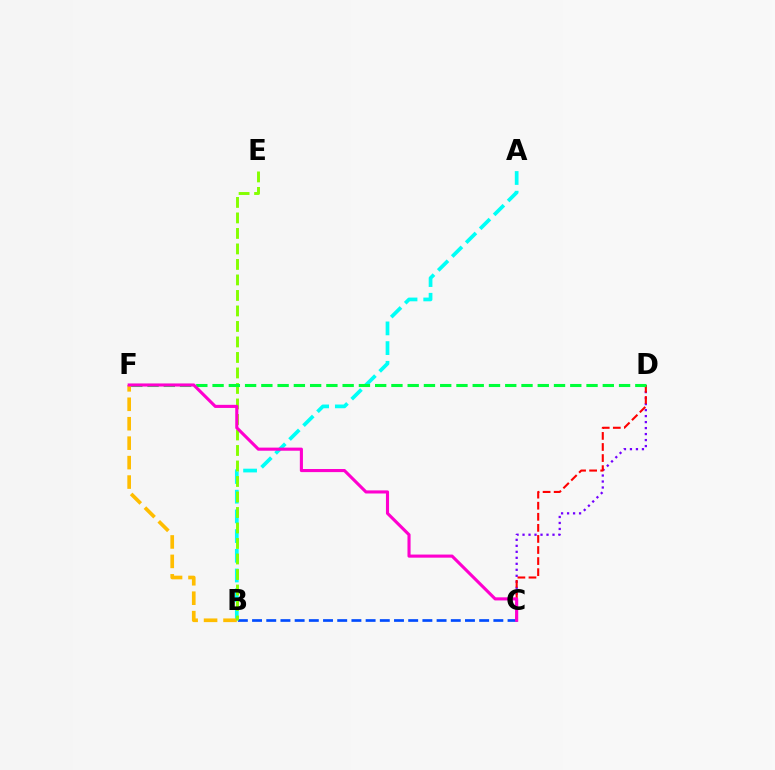{('A', 'B'): [{'color': '#00fff6', 'line_style': 'dashed', 'thickness': 2.68}], ('C', 'D'): [{'color': '#7200ff', 'line_style': 'dotted', 'thickness': 1.63}, {'color': '#ff0000', 'line_style': 'dashed', 'thickness': 1.5}], ('B', 'C'): [{'color': '#004bff', 'line_style': 'dashed', 'thickness': 1.93}], ('B', 'F'): [{'color': '#ffbd00', 'line_style': 'dashed', 'thickness': 2.64}], ('B', 'E'): [{'color': '#84ff00', 'line_style': 'dashed', 'thickness': 2.11}], ('D', 'F'): [{'color': '#00ff39', 'line_style': 'dashed', 'thickness': 2.21}], ('C', 'F'): [{'color': '#ff00cf', 'line_style': 'solid', 'thickness': 2.23}]}